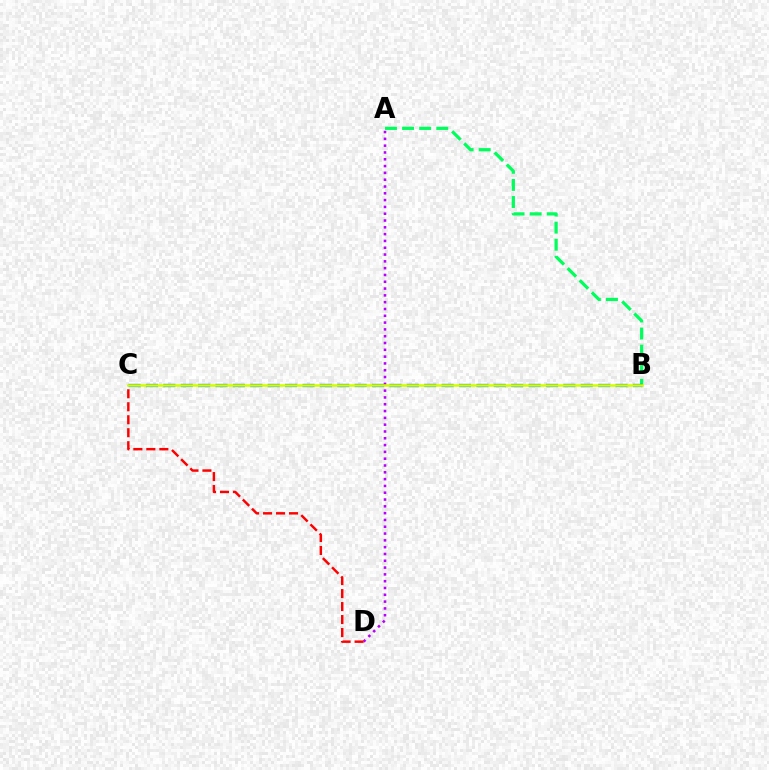{('A', 'D'): [{'color': '#b900ff', 'line_style': 'dotted', 'thickness': 1.85}], ('A', 'B'): [{'color': '#00ff5c', 'line_style': 'dashed', 'thickness': 2.32}], ('B', 'C'): [{'color': '#0074ff', 'line_style': 'dashed', 'thickness': 2.36}, {'color': '#d1ff00', 'line_style': 'solid', 'thickness': 1.82}], ('C', 'D'): [{'color': '#ff0000', 'line_style': 'dashed', 'thickness': 1.76}]}